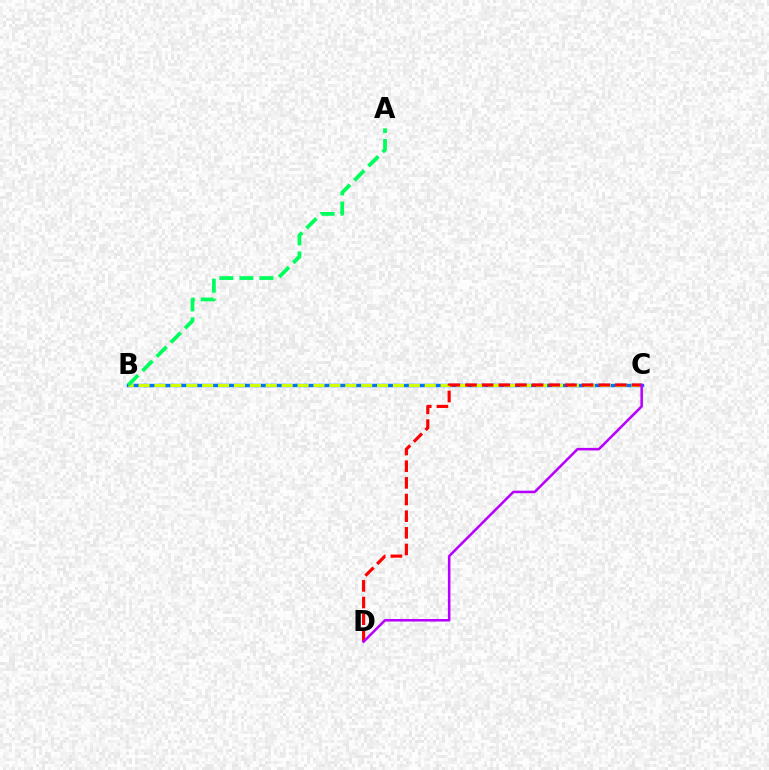{('B', 'C'): [{'color': '#0074ff', 'line_style': 'solid', 'thickness': 2.46}, {'color': '#d1ff00', 'line_style': 'dashed', 'thickness': 2.16}], ('C', 'D'): [{'color': '#ff0000', 'line_style': 'dashed', 'thickness': 2.26}, {'color': '#b900ff', 'line_style': 'solid', 'thickness': 1.82}], ('A', 'B'): [{'color': '#00ff5c', 'line_style': 'dashed', 'thickness': 2.72}]}